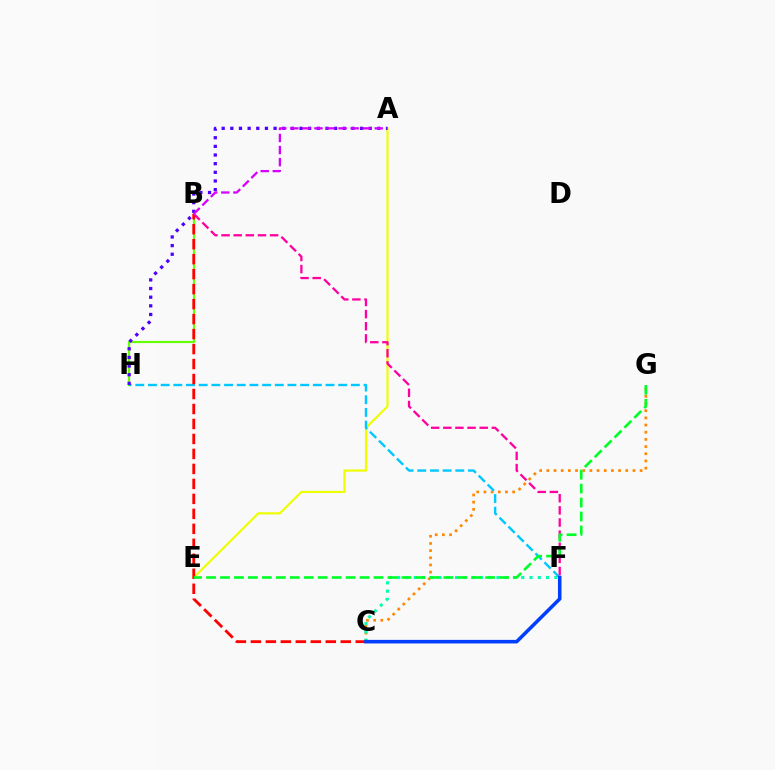{('B', 'H'): [{'color': '#66ff00', 'line_style': 'solid', 'thickness': 1.56}], ('C', 'G'): [{'color': '#ff8800', 'line_style': 'dotted', 'thickness': 1.95}], ('A', 'E'): [{'color': '#eeff00', 'line_style': 'solid', 'thickness': 1.56}], ('C', 'F'): [{'color': '#00ffaf', 'line_style': 'dotted', 'thickness': 2.25}, {'color': '#003fff', 'line_style': 'solid', 'thickness': 2.56}], ('F', 'H'): [{'color': '#00c7ff', 'line_style': 'dashed', 'thickness': 1.72}], ('B', 'C'): [{'color': '#ff0000', 'line_style': 'dashed', 'thickness': 2.04}], ('B', 'F'): [{'color': '#ff00a0', 'line_style': 'dashed', 'thickness': 1.65}], ('E', 'G'): [{'color': '#00ff27', 'line_style': 'dashed', 'thickness': 1.9}], ('A', 'H'): [{'color': '#4f00ff', 'line_style': 'dotted', 'thickness': 2.35}], ('A', 'B'): [{'color': '#d600ff', 'line_style': 'dashed', 'thickness': 1.64}]}